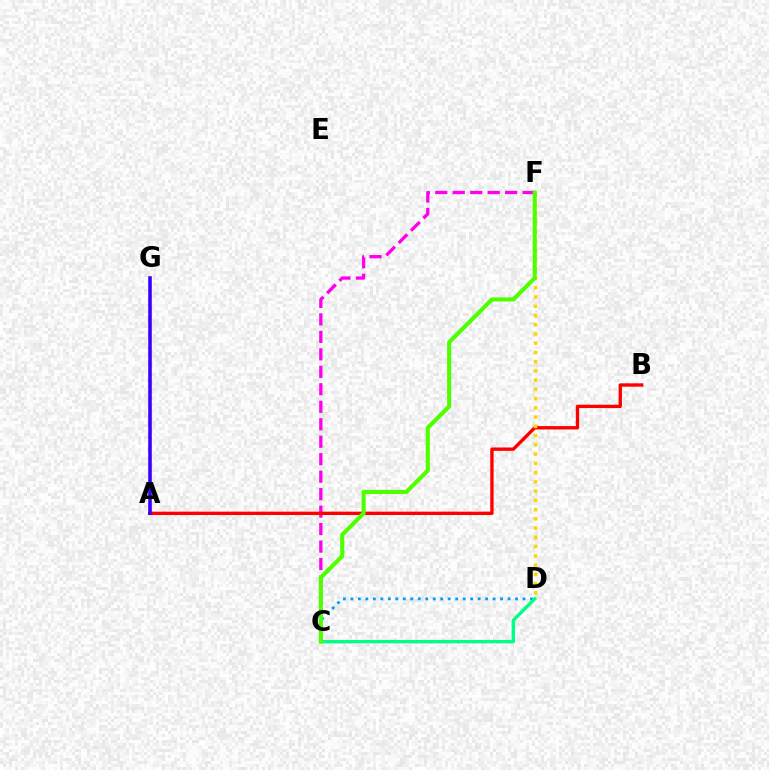{('C', 'F'): [{'color': '#ff00ed', 'line_style': 'dashed', 'thickness': 2.37}, {'color': '#4fff00', 'line_style': 'solid', 'thickness': 2.95}], ('C', 'D'): [{'color': '#009eff', 'line_style': 'dotted', 'thickness': 2.03}, {'color': '#00ff86', 'line_style': 'solid', 'thickness': 2.42}], ('A', 'B'): [{'color': '#ff0000', 'line_style': 'solid', 'thickness': 2.41}], ('A', 'G'): [{'color': '#3700ff', 'line_style': 'solid', 'thickness': 2.58}], ('D', 'F'): [{'color': '#ffd500', 'line_style': 'dotted', 'thickness': 2.51}]}